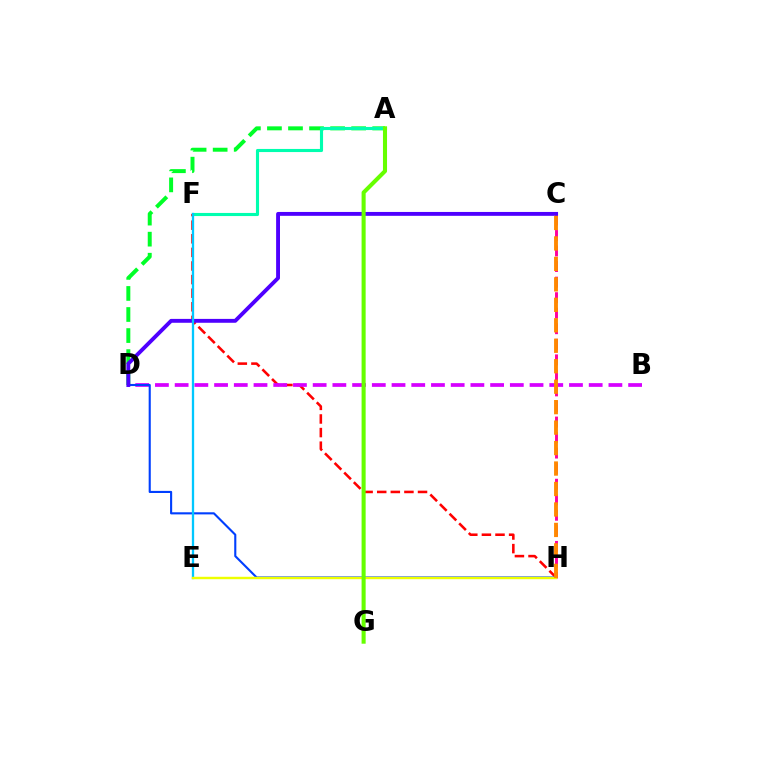{('A', 'D'): [{'color': '#00ff27', 'line_style': 'dashed', 'thickness': 2.86}], ('F', 'H'): [{'color': '#ff0000', 'line_style': 'dashed', 'thickness': 1.85}], ('B', 'D'): [{'color': '#d600ff', 'line_style': 'dashed', 'thickness': 2.68}], ('D', 'H'): [{'color': '#003fff', 'line_style': 'solid', 'thickness': 1.52}], ('C', 'H'): [{'color': '#ff00a0', 'line_style': 'dashed', 'thickness': 2.11}, {'color': '#ff8800', 'line_style': 'dashed', 'thickness': 2.78}], ('A', 'F'): [{'color': '#00ffaf', 'line_style': 'solid', 'thickness': 2.24}], ('C', 'D'): [{'color': '#4f00ff', 'line_style': 'solid', 'thickness': 2.79}], ('E', 'F'): [{'color': '#00c7ff', 'line_style': 'solid', 'thickness': 1.65}], ('E', 'H'): [{'color': '#eeff00', 'line_style': 'solid', 'thickness': 1.74}], ('A', 'G'): [{'color': '#66ff00', 'line_style': 'solid', 'thickness': 2.93}]}